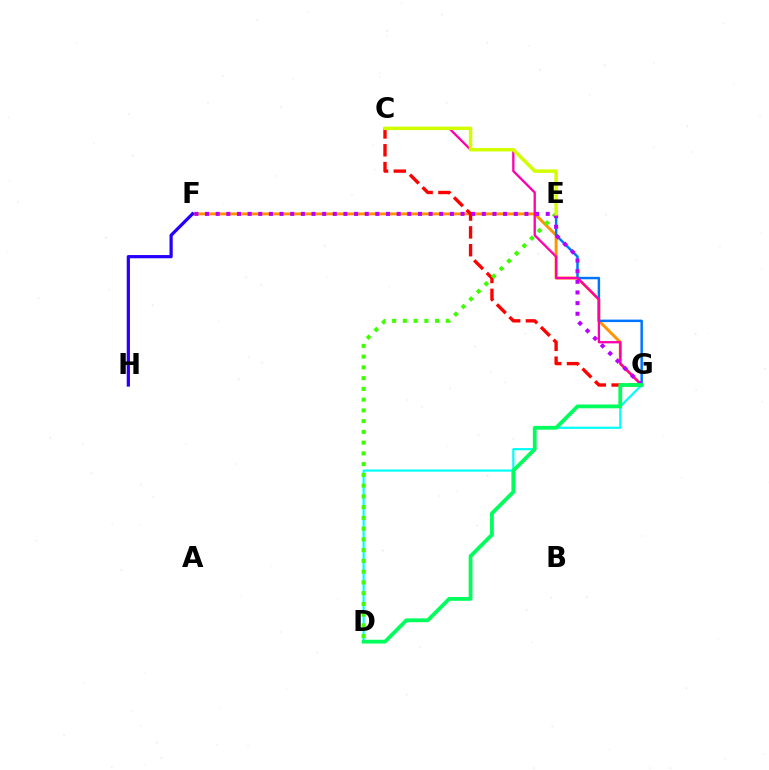{('F', 'G'): [{'color': '#ff9400', 'line_style': 'solid', 'thickness': 2.12}, {'color': '#b900ff', 'line_style': 'dotted', 'thickness': 2.89}], ('D', 'G'): [{'color': '#00fff6', 'line_style': 'solid', 'thickness': 1.57}, {'color': '#00ff5c', 'line_style': 'solid', 'thickness': 2.73}], ('C', 'G'): [{'color': '#ff0000', 'line_style': 'dashed', 'thickness': 2.42}, {'color': '#ff00ac', 'line_style': 'solid', 'thickness': 1.66}], ('E', 'G'): [{'color': '#0074ff', 'line_style': 'solid', 'thickness': 1.77}], ('F', 'H'): [{'color': '#2500ff', 'line_style': 'solid', 'thickness': 2.32}], ('D', 'E'): [{'color': '#3dff00', 'line_style': 'dotted', 'thickness': 2.92}], ('C', 'E'): [{'color': '#d1ff00', 'line_style': 'solid', 'thickness': 2.5}]}